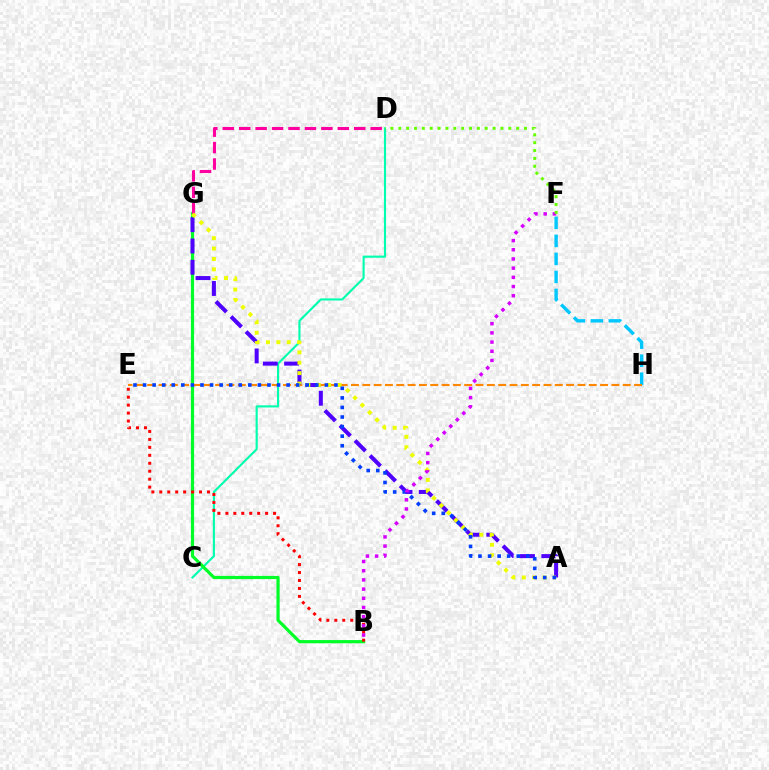{('C', 'D'): [{'color': '#00ffaf', 'line_style': 'solid', 'thickness': 1.54}], ('B', 'G'): [{'color': '#00ff27', 'line_style': 'solid', 'thickness': 2.29}], ('F', 'H'): [{'color': '#00c7ff', 'line_style': 'dashed', 'thickness': 2.45}], ('B', 'E'): [{'color': '#ff0000', 'line_style': 'dotted', 'thickness': 2.16}], ('D', 'G'): [{'color': '#ff00a0', 'line_style': 'dashed', 'thickness': 2.23}], ('E', 'H'): [{'color': '#ff8800', 'line_style': 'dashed', 'thickness': 1.54}], ('A', 'G'): [{'color': '#4f00ff', 'line_style': 'dashed', 'thickness': 2.89}, {'color': '#eeff00', 'line_style': 'dotted', 'thickness': 2.83}], ('A', 'E'): [{'color': '#003fff', 'line_style': 'dotted', 'thickness': 2.6}], ('B', 'F'): [{'color': '#d600ff', 'line_style': 'dotted', 'thickness': 2.5}], ('D', 'F'): [{'color': '#66ff00', 'line_style': 'dotted', 'thickness': 2.14}]}